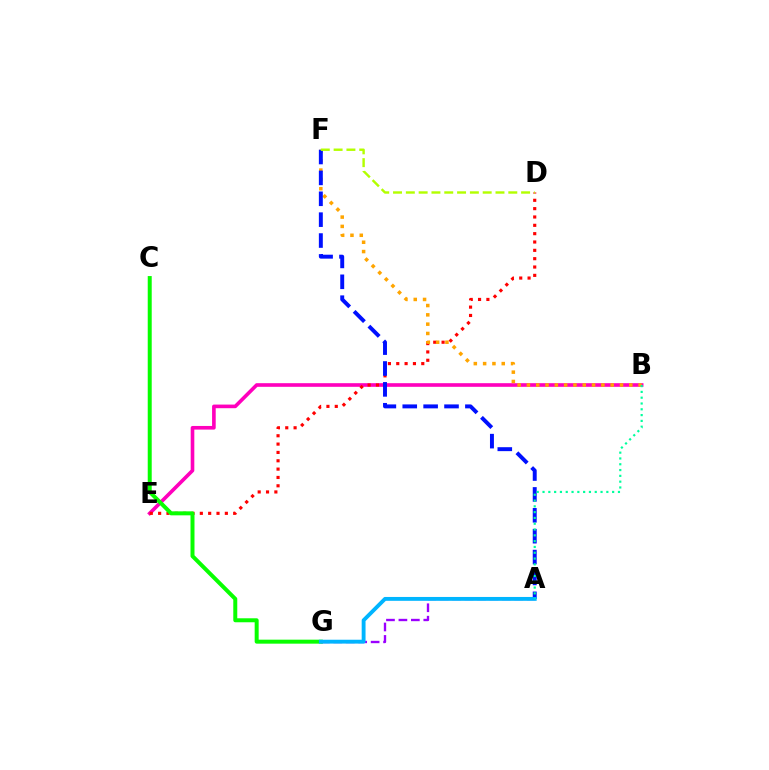{('B', 'E'): [{'color': '#ff00bd', 'line_style': 'solid', 'thickness': 2.61}], ('D', 'E'): [{'color': '#ff0000', 'line_style': 'dotted', 'thickness': 2.27}], ('B', 'F'): [{'color': '#ffa500', 'line_style': 'dotted', 'thickness': 2.53}], ('A', 'F'): [{'color': '#0010ff', 'line_style': 'dashed', 'thickness': 2.84}], ('C', 'G'): [{'color': '#08ff00', 'line_style': 'solid', 'thickness': 2.87}], ('A', 'G'): [{'color': '#9b00ff', 'line_style': 'dashed', 'thickness': 1.69}, {'color': '#00b5ff', 'line_style': 'solid', 'thickness': 2.78}], ('D', 'F'): [{'color': '#b3ff00', 'line_style': 'dashed', 'thickness': 1.74}], ('A', 'B'): [{'color': '#00ff9d', 'line_style': 'dotted', 'thickness': 1.58}]}